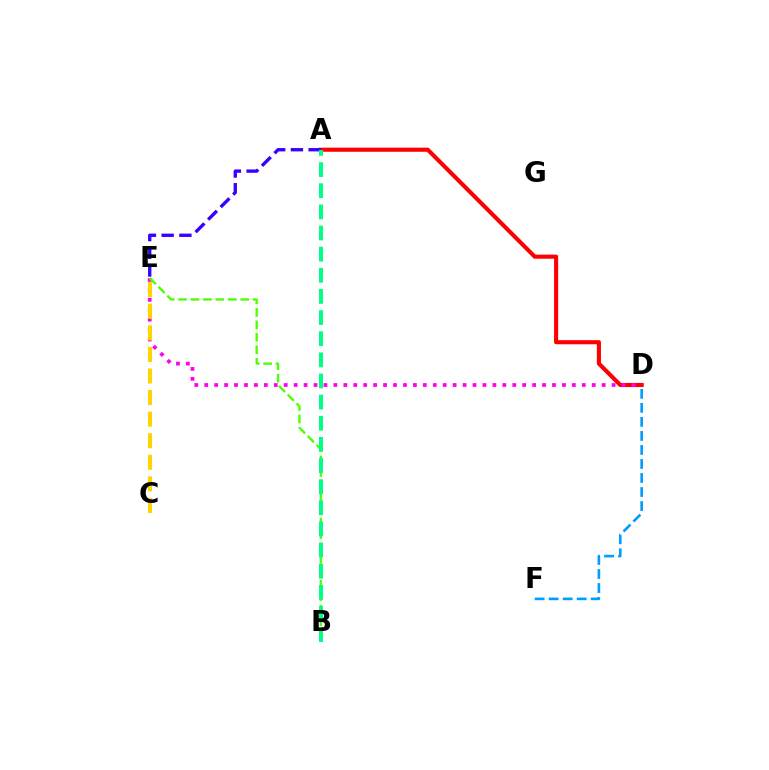{('A', 'D'): [{'color': '#ff0000', 'line_style': 'solid', 'thickness': 2.96}], ('A', 'E'): [{'color': '#3700ff', 'line_style': 'dashed', 'thickness': 2.41}], ('D', 'E'): [{'color': '#ff00ed', 'line_style': 'dotted', 'thickness': 2.7}], ('B', 'E'): [{'color': '#4fff00', 'line_style': 'dashed', 'thickness': 1.69}], ('D', 'F'): [{'color': '#009eff', 'line_style': 'dashed', 'thickness': 1.91}], ('C', 'E'): [{'color': '#ffd500', 'line_style': 'dashed', 'thickness': 2.93}], ('A', 'B'): [{'color': '#00ff86', 'line_style': 'dashed', 'thickness': 2.87}]}